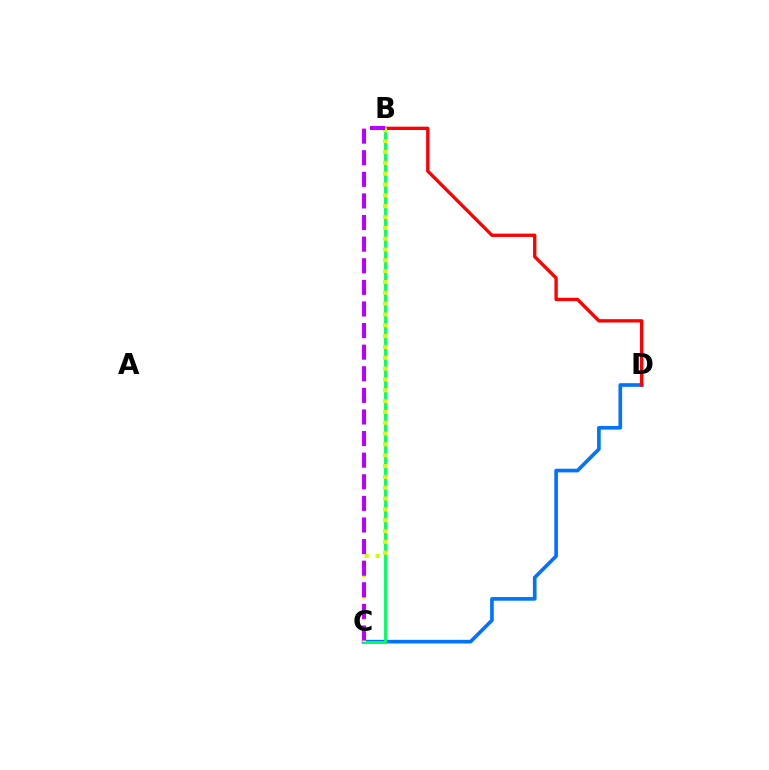{('C', 'D'): [{'color': '#0074ff', 'line_style': 'solid', 'thickness': 2.63}], ('B', 'D'): [{'color': '#ff0000', 'line_style': 'solid', 'thickness': 2.4}], ('B', 'C'): [{'color': '#00ff5c', 'line_style': 'solid', 'thickness': 2.06}, {'color': '#d1ff00', 'line_style': 'dotted', 'thickness': 2.94}, {'color': '#b900ff', 'line_style': 'dashed', 'thickness': 2.93}]}